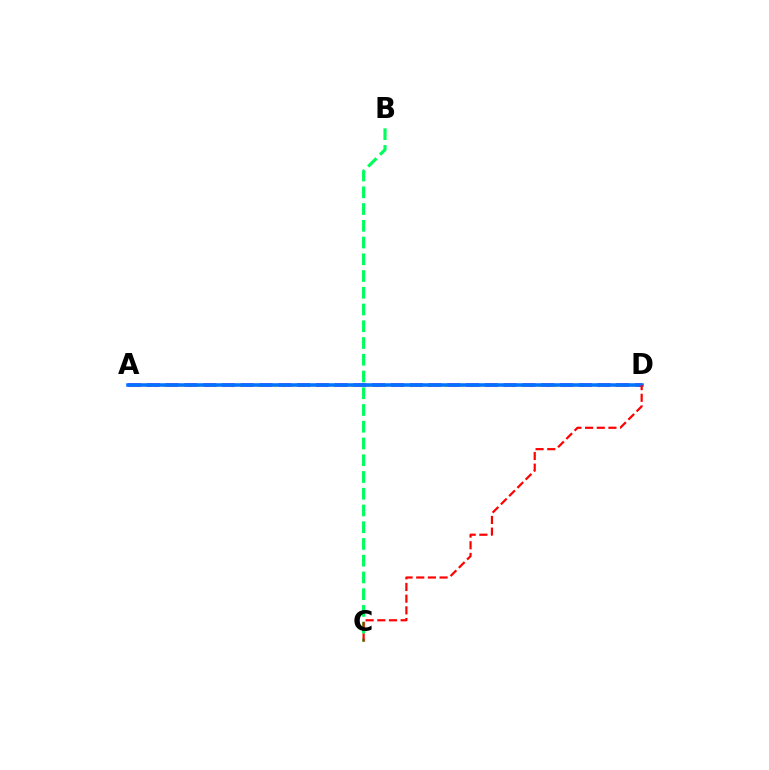{('A', 'D'): [{'color': '#d1ff00', 'line_style': 'dotted', 'thickness': 2.31}, {'color': '#b900ff', 'line_style': 'dashed', 'thickness': 2.55}, {'color': '#0074ff', 'line_style': 'solid', 'thickness': 2.55}], ('B', 'C'): [{'color': '#00ff5c', 'line_style': 'dashed', 'thickness': 2.27}], ('C', 'D'): [{'color': '#ff0000', 'line_style': 'dashed', 'thickness': 1.59}]}